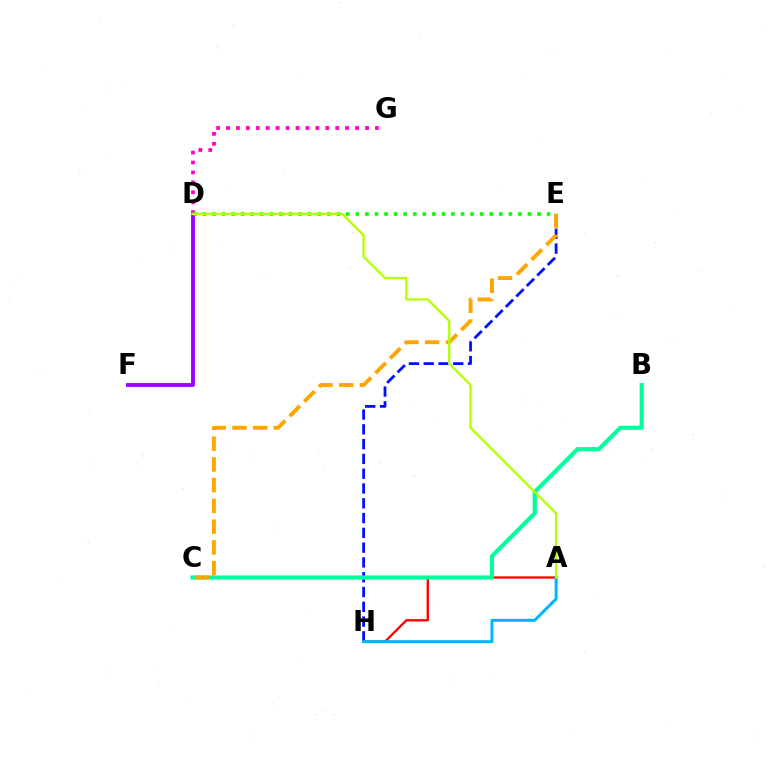{('E', 'H'): [{'color': '#0010ff', 'line_style': 'dashed', 'thickness': 2.01}], ('A', 'H'): [{'color': '#ff0000', 'line_style': 'solid', 'thickness': 1.67}, {'color': '#00b5ff', 'line_style': 'solid', 'thickness': 2.15}], ('B', 'C'): [{'color': '#00ff9d', 'line_style': 'solid', 'thickness': 2.98}], ('D', 'F'): [{'color': '#9b00ff', 'line_style': 'solid', 'thickness': 2.78}], ('C', 'E'): [{'color': '#ffa500', 'line_style': 'dashed', 'thickness': 2.82}], ('D', 'G'): [{'color': '#ff00bd', 'line_style': 'dotted', 'thickness': 2.7}], ('D', 'E'): [{'color': '#08ff00', 'line_style': 'dotted', 'thickness': 2.6}], ('A', 'D'): [{'color': '#b3ff00', 'line_style': 'solid', 'thickness': 1.65}]}